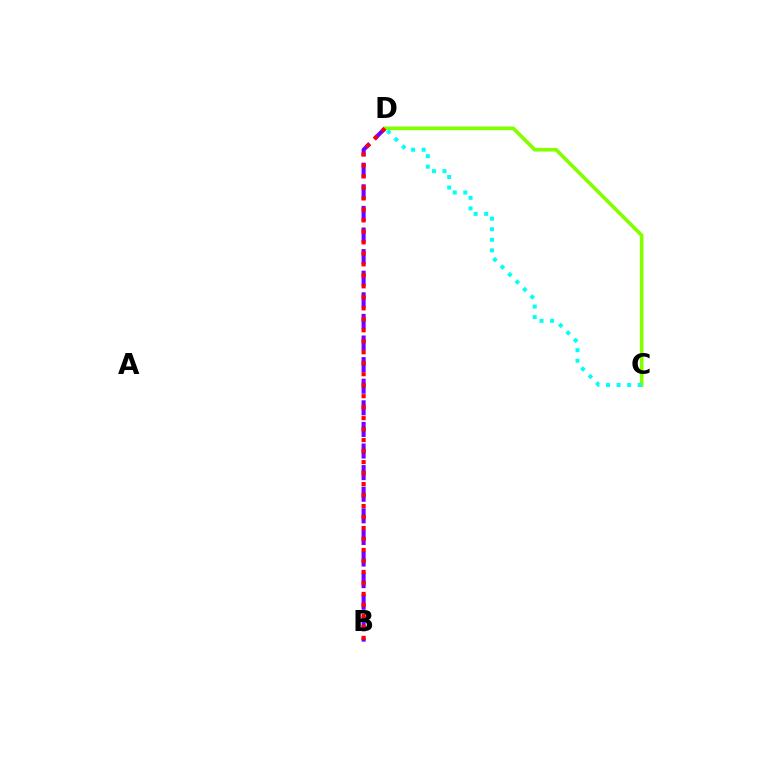{('B', 'D'): [{'color': '#7200ff', 'line_style': 'dashed', 'thickness': 2.93}, {'color': '#ff0000', 'line_style': 'dotted', 'thickness': 2.98}], ('C', 'D'): [{'color': '#84ff00', 'line_style': 'solid', 'thickness': 2.64}, {'color': '#00fff6', 'line_style': 'dotted', 'thickness': 2.87}]}